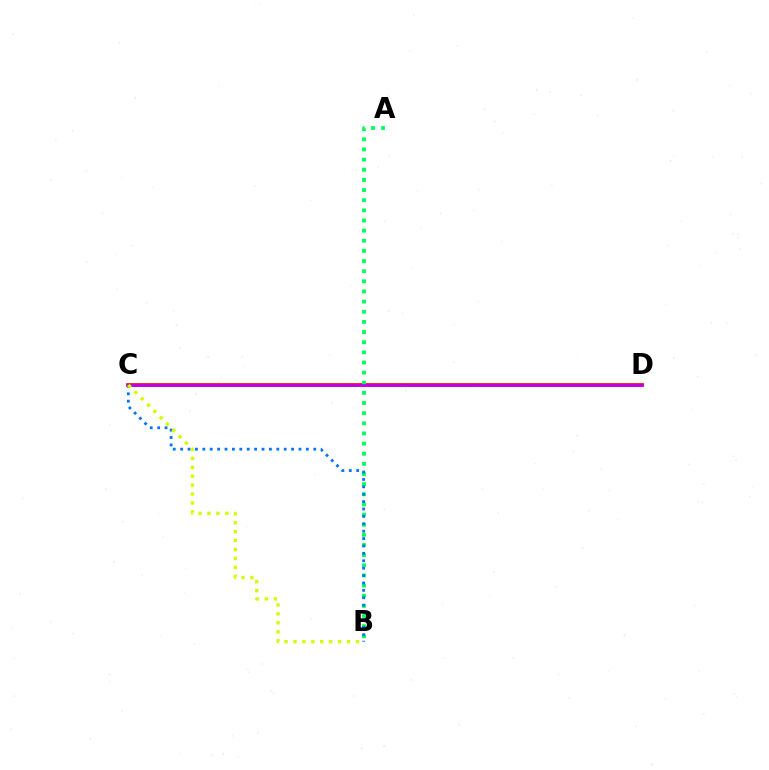{('C', 'D'): [{'color': '#ff0000', 'line_style': 'solid', 'thickness': 2.65}, {'color': '#b900ff', 'line_style': 'solid', 'thickness': 1.86}], ('A', 'B'): [{'color': '#00ff5c', 'line_style': 'dotted', 'thickness': 2.76}], ('B', 'C'): [{'color': '#0074ff', 'line_style': 'dotted', 'thickness': 2.01}, {'color': '#d1ff00', 'line_style': 'dotted', 'thickness': 2.43}]}